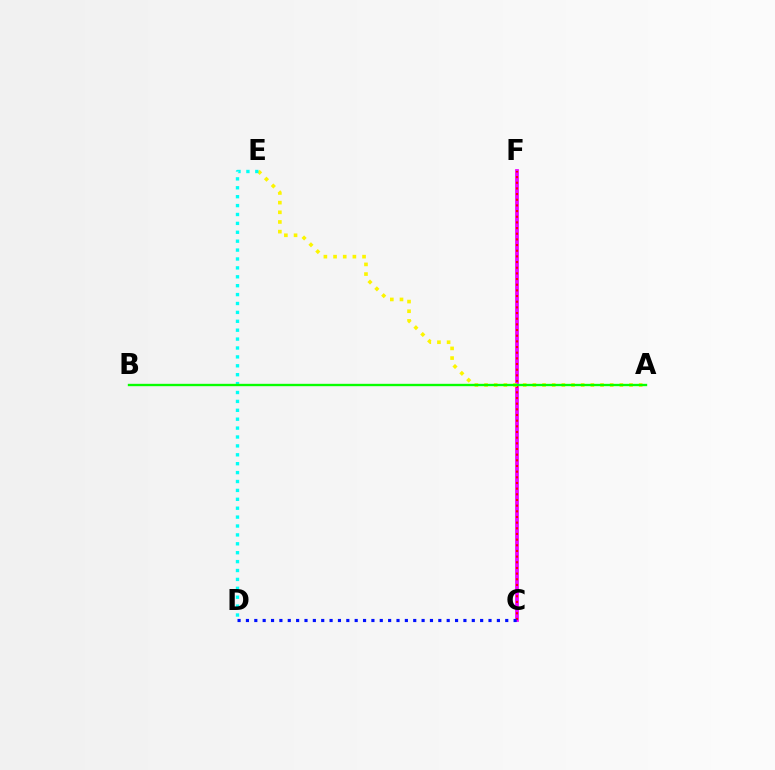{('C', 'F'): [{'color': '#ee00ff', 'line_style': 'solid', 'thickness': 2.71}, {'color': '#ff0000', 'line_style': 'dotted', 'thickness': 1.54}], ('A', 'E'): [{'color': '#fcf500', 'line_style': 'dotted', 'thickness': 2.63}], ('D', 'E'): [{'color': '#00fff6', 'line_style': 'dotted', 'thickness': 2.42}], ('A', 'B'): [{'color': '#08ff00', 'line_style': 'solid', 'thickness': 1.7}], ('C', 'D'): [{'color': '#0010ff', 'line_style': 'dotted', 'thickness': 2.27}]}